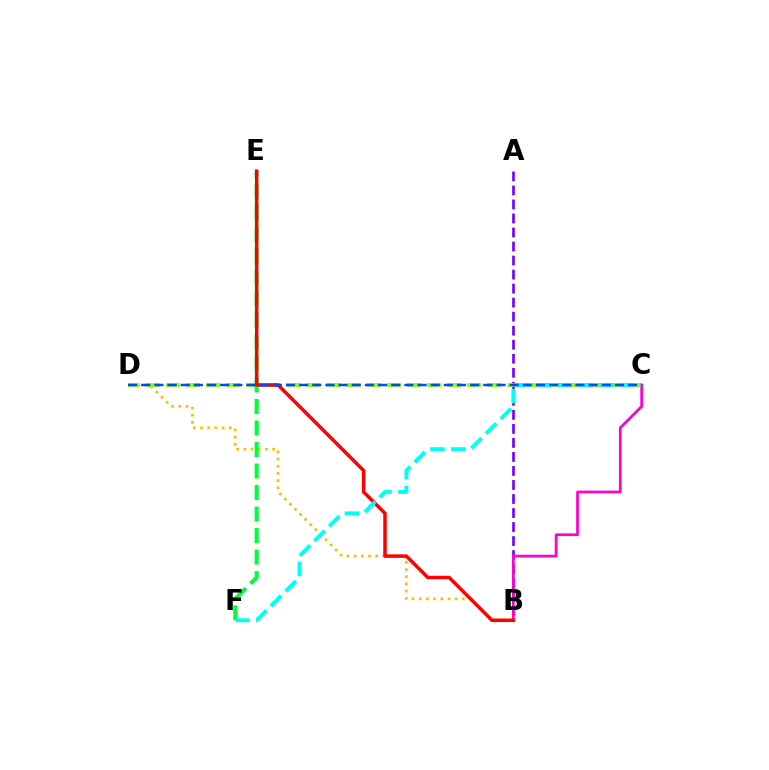{('A', 'B'): [{'color': '#7200ff', 'line_style': 'dashed', 'thickness': 1.91}], ('B', 'D'): [{'color': '#ffbd00', 'line_style': 'dotted', 'thickness': 1.95}], ('C', 'D'): [{'color': '#84ff00', 'line_style': 'dashed', 'thickness': 2.73}, {'color': '#004bff', 'line_style': 'dashed', 'thickness': 1.79}], ('E', 'F'): [{'color': '#00ff39', 'line_style': 'dashed', 'thickness': 2.92}], ('B', 'C'): [{'color': '#ff00cf', 'line_style': 'solid', 'thickness': 1.96}], ('B', 'E'): [{'color': '#ff0000', 'line_style': 'solid', 'thickness': 2.51}], ('C', 'F'): [{'color': '#00fff6', 'line_style': 'dashed', 'thickness': 2.82}]}